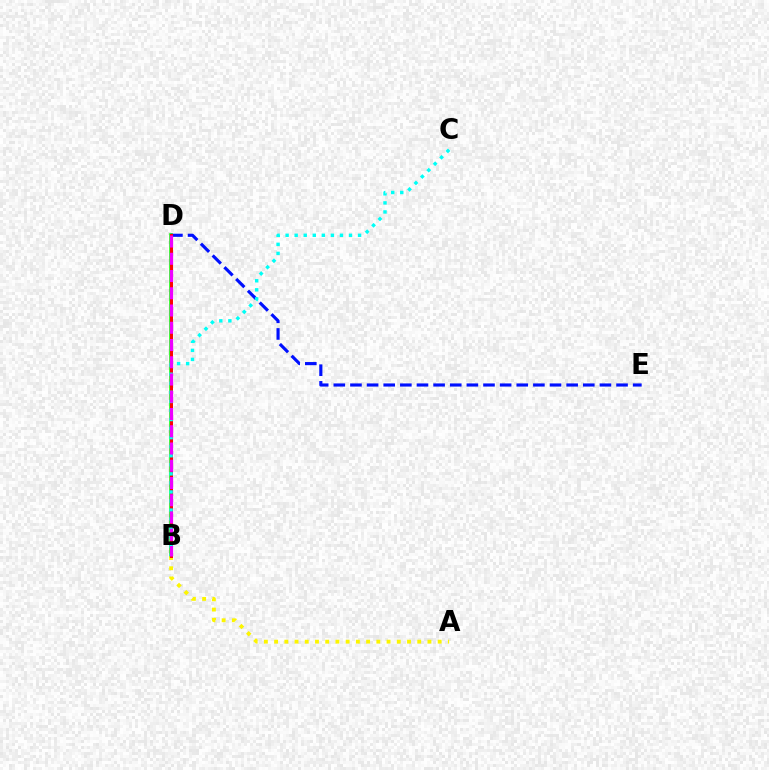{('B', 'D'): [{'color': '#08ff00', 'line_style': 'solid', 'thickness': 2.54}, {'color': '#ff0000', 'line_style': 'solid', 'thickness': 2.13}, {'color': '#ee00ff', 'line_style': 'dashed', 'thickness': 2.34}], ('A', 'B'): [{'color': '#fcf500', 'line_style': 'dotted', 'thickness': 2.78}], ('D', 'E'): [{'color': '#0010ff', 'line_style': 'dashed', 'thickness': 2.26}], ('B', 'C'): [{'color': '#00fff6', 'line_style': 'dotted', 'thickness': 2.46}]}